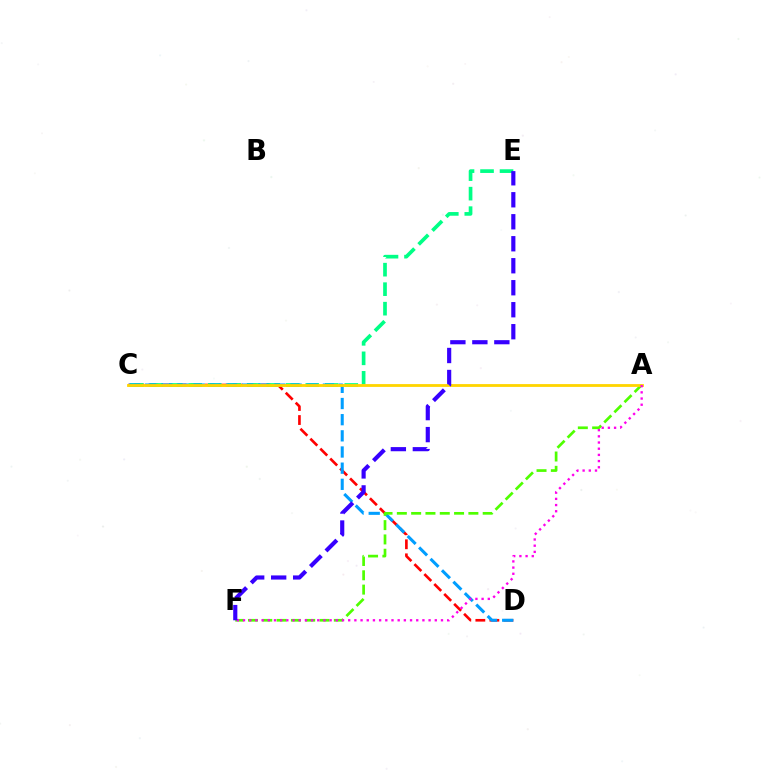{('C', 'D'): [{'color': '#ff0000', 'line_style': 'dashed', 'thickness': 1.91}, {'color': '#009eff', 'line_style': 'dashed', 'thickness': 2.2}], ('C', 'E'): [{'color': '#00ff86', 'line_style': 'dashed', 'thickness': 2.65}], ('A', 'F'): [{'color': '#4fff00', 'line_style': 'dashed', 'thickness': 1.94}, {'color': '#ff00ed', 'line_style': 'dotted', 'thickness': 1.68}], ('A', 'C'): [{'color': '#ffd500', 'line_style': 'solid', 'thickness': 2.03}], ('E', 'F'): [{'color': '#3700ff', 'line_style': 'dashed', 'thickness': 2.99}]}